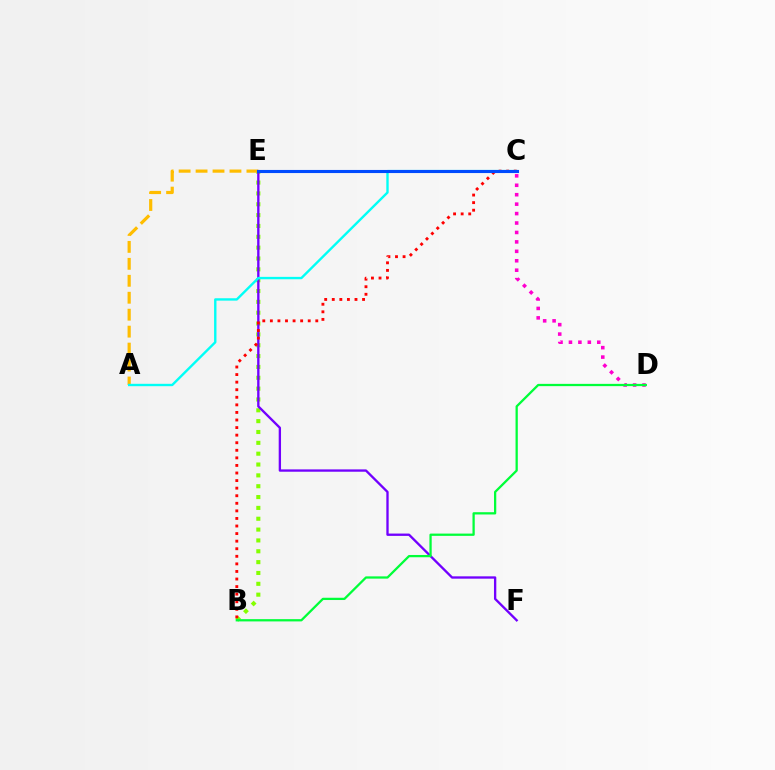{('B', 'E'): [{'color': '#84ff00', 'line_style': 'dotted', 'thickness': 2.95}], ('E', 'F'): [{'color': '#7200ff', 'line_style': 'solid', 'thickness': 1.68}], ('C', 'D'): [{'color': '#ff00cf', 'line_style': 'dotted', 'thickness': 2.56}], ('B', 'C'): [{'color': '#ff0000', 'line_style': 'dotted', 'thickness': 2.06}], ('A', 'E'): [{'color': '#ffbd00', 'line_style': 'dashed', 'thickness': 2.3}], ('B', 'D'): [{'color': '#00ff39', 'line_style': 'solid', 'thickness': 1.63}], ('A', 'C'): [{'color': '#00fff6', 'line_style': 'solid', 'thickness': 1.71}], ('C', 'E'): [{'color': '#004bff', 'line_style': 'solid', 'thickness': 2.24}]}